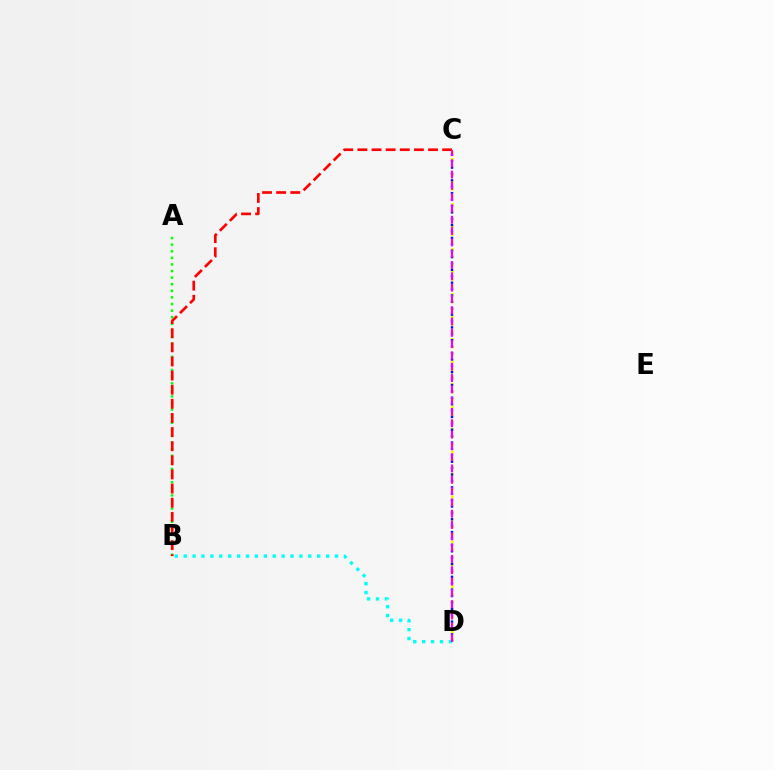{('C', 'D'): [{'color': '#fcf500', 'line_style': 'dotted', 'thickness': 2.04}, {'color': '#0010ff', 'line_style': 'dotted', 'thickness': 1.74}, {'color': '#ee00ff', 'line_style': 'dashed', 'thickness': 1.54}], ('A', 'B'): [{'color': '#08ff00', 'line_style': 'dotted', 'thickness': 1.79}], ('B', 'C'): [{'color': '#ff0000', 'line_style': 'dashed', 'thickness': 1.92}], ('B', 'D'): [{'color': '#00fff6', 'line_style': 'dotted', 'thickness': 2.42}]}